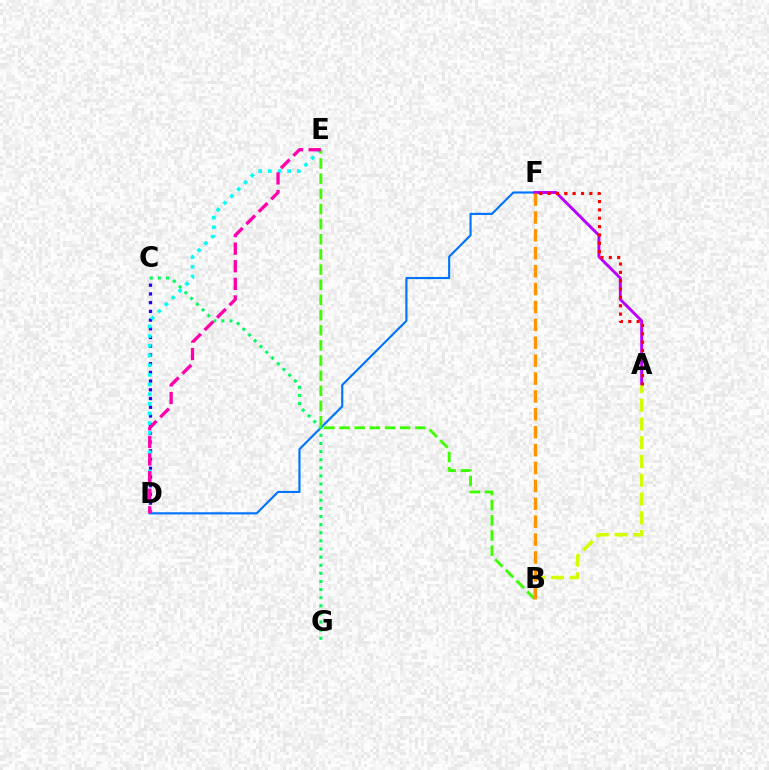{('C', 'D'): [{'color': '#2500ff', 'line_style': 'dotted', 'thickness': 2.37}], ('D', 'F'): [{'color': '#0074ff', 'line_style': 'solid', 'thickness': 1.54}], ('A', 'F'): [{'color': '#b900ff', 'line_style': 'solid', 'thickness': 2.1}, {'color': '#ff0000', 'line_style': 'dotted', 'thickness': 2.27}], ('C', 'G'): [{'color': '#00ff5c', 'line_style': 'dotted', 'thickness': 2.21}], ('A', 'B'): [{'color': '#d1ff00', 'line_style': 'dashed', 'thickness': 2.55}], ('D', 'E'): [{'color': '#00fff6', 'line_style': 'dotted', 'thickness': 2.63}, {'color': '#ff00ac', 'line_style': 'dashed', 'thickness': 2.39}], ('B', 'E'): [{'color': '#3dff00', 'line_style': 'dashed', 'thickness': 2.06}], ('B', 'F'): [{'color': '#ff9400', 'line_style': 'dashed', 'thickness': 2.43}]}